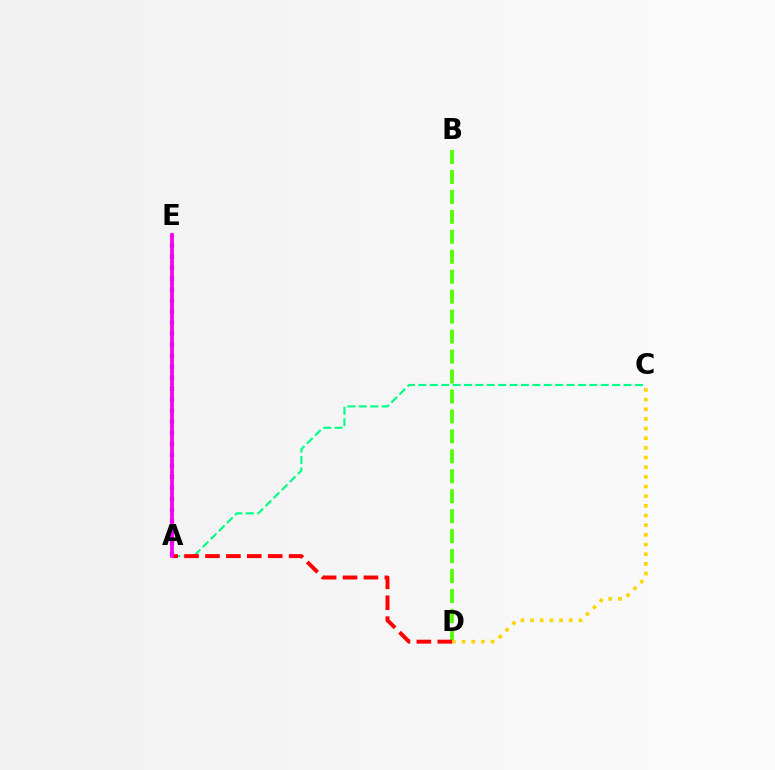{('A', 'E'): [{'color': '#3700ff', 'line_style': 'dotted', 'thickness': 2.99}, {'color': '#009eff', 'line_style': 'dashed', 'thickness': 1.78}, {'color': '#ff00ed', 'line_style': 'solid', 'thickness': 2.71}], ('B', 'D'): [{'color': '#4fff00', 'line_style': 'dashed', 'thickness': 2.71}], ('A', 'C'): [{'color': '#00ff86', 'line_style': 'dashed', 'thickness': 1.55}], ('C', 'D'): [{'color': '#ffd500', 'line_style': 'dotted', 'thickness': 2.63}], ('A', 'D'): [{'color': '#ff0000', 'line_style': 'dashed', 'thickness': 2.84}]}